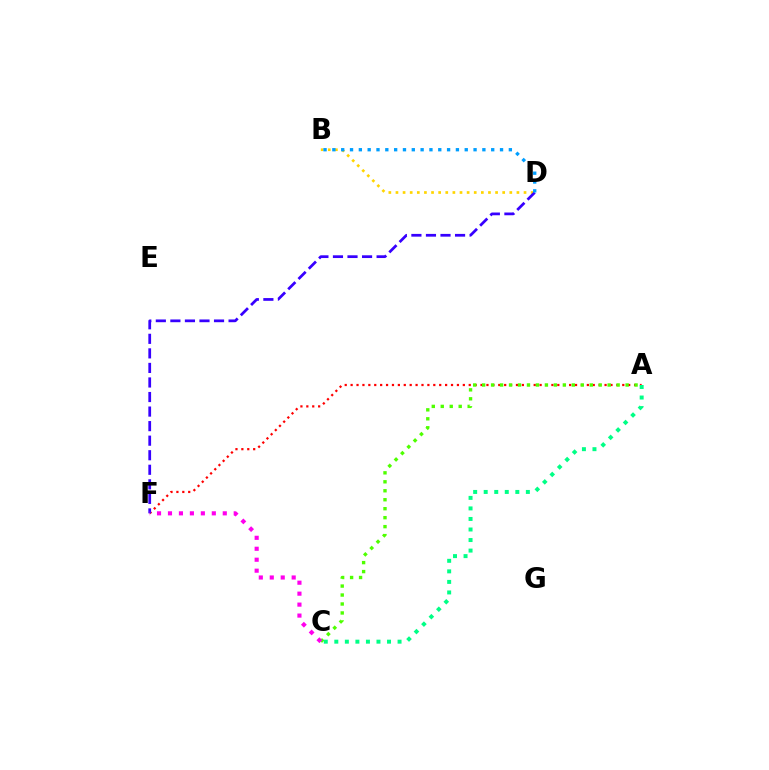{('A', 'F'): [{'color': '#ff0000', 'line_style': 'dotted', 'thickness': 1.6}], ('B', 'D'): [{'color': '#ffd500', 'line_style': 'dotted', 'thickness': 1.93}, {'color': '#009eff', 'line_style': 'dotted', 'thickness': 2.4}], ('D', 'F'): [{'color': '#3700ff', 'line_style': 'dashed', 'thickness': 1.98}], ('A', 'C'): [{'color': '#4fff00', 'line_style': 'dotted', 'thickness': 2.44}, {'color': '#00ff86', 'line_style': 'dotted', 'thickness': 2.86}], ('C', 'F'): [{'color': '#ff00ed', 'line_style': 'dotted', 'thickness': 2.98}]}